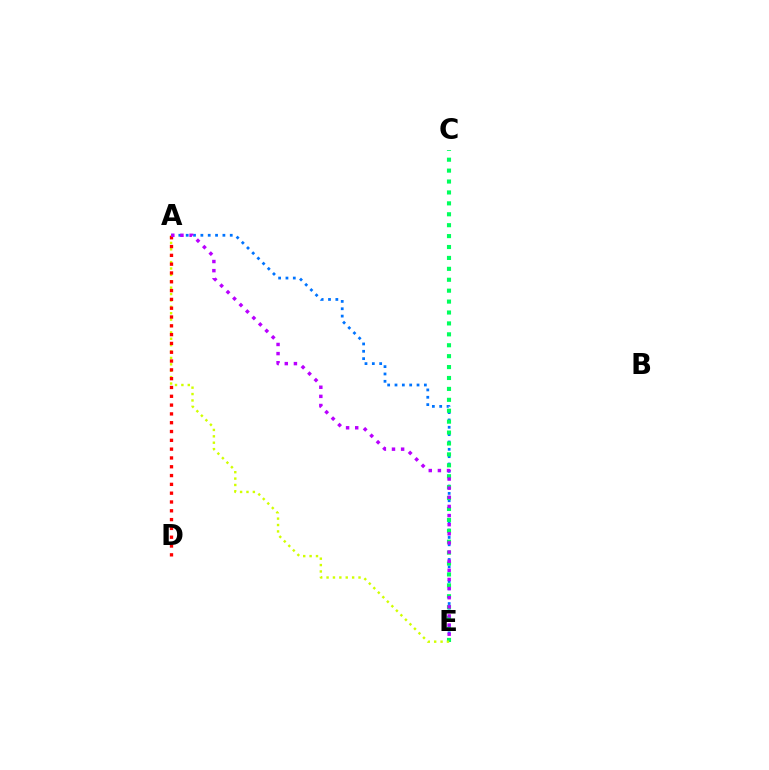{('A', 'E'): [{'color': '#0074ff', 'line_style': 'dotted', 'thickness': 2.0}, {'color': '#d1ff00', 'line_style': 'dotted', 'thickness': 1.74}, {'color': '#b900ff', 'line_style': 'dotted', 'thickness': 2.48}], ('C', 'E'): [{'color': '#00ff5c', 'line_style': 'dotted', 'thickness': 2.97}], ('A', 'D'): [{'color': '#ff0000', 'line_style': 'dotted', 'thickness': 2.39}]}